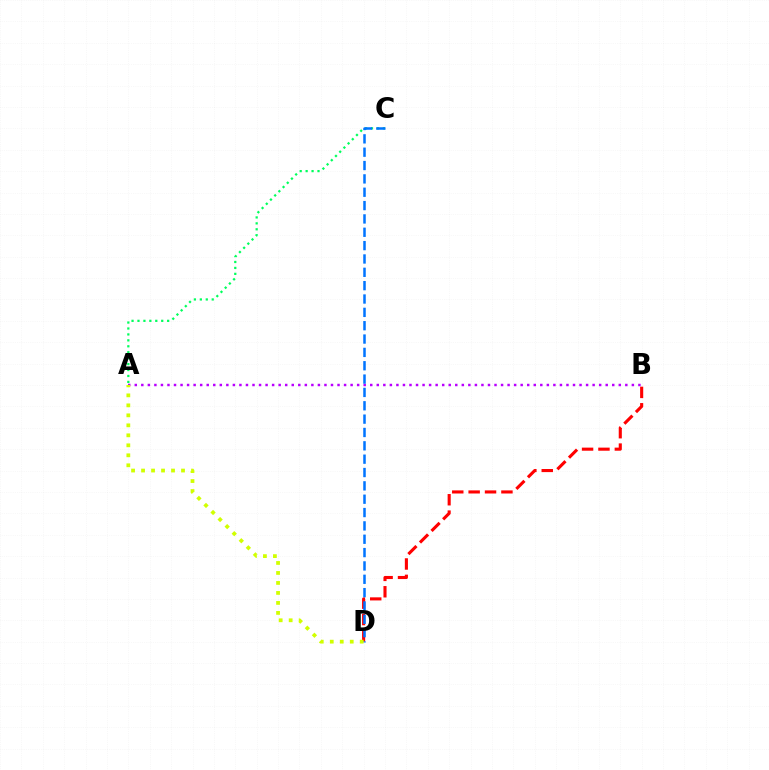{('B', 'D'): [{'color': '#ff0000', 'line_style': 'dashed', 'thickness': 2.23}], ('A', 'B'): [{'color': '#b900ff', 'line_style': 'dotted', 'thickness': 1.78}], ('A', 'C'): [{'color': '#00ff5c', 'line_style': 'dotted', 'thickness': 1.61}], ('C', 'D'): [{'color': '#0074ff', 'line_style': 'dashed', 'thickness': 1.81}], ('A', 'D'): [{'color': '#d1ff00', 'line_style': 'dotted', 'thickness': 2.71}]}